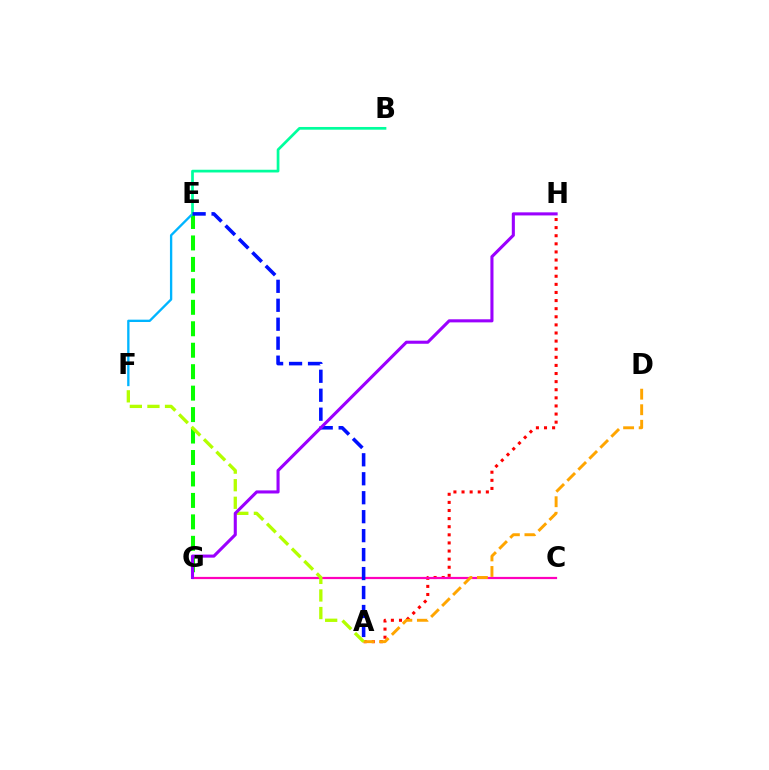{('E', 'G'): [{'color': '#08ff00', 'line_style': 'dashed', 'thickness': 2.91}], ('A', 'H'): [{'color': '#ff0000', 'line_style': 'dotted', 'thickness': 2.2}], ('C', 'G'): [{'color': '#ff00bd', 'line_style': 'solid', 'thickness': 1.59}], ('A', 'D'): [{'color': '#ffa500', 'line_style': 'dashed', 'thickness': 2.11}], ('A', 'F'): [{'color': '#b3ff00', 'line_style': 'dashed', 'thickness': 2.39}], ('E', 'F'): [{'color': '#00b5ff', 'line_style': 'solid', 'thickness': 1.68}], ('B', 'E'): [{'color': '#00ff9d', 'line_style': 'solid', 'thickness': 1.96}], ('A', 'E'): [{'color': '#0010ff', 'line_style': 'dashed', 'thickness': 2.58}], ('G', 'H'): [{'color': '#9b00ff', 'line_style': 'solid', 'thickness': 2.22}]}